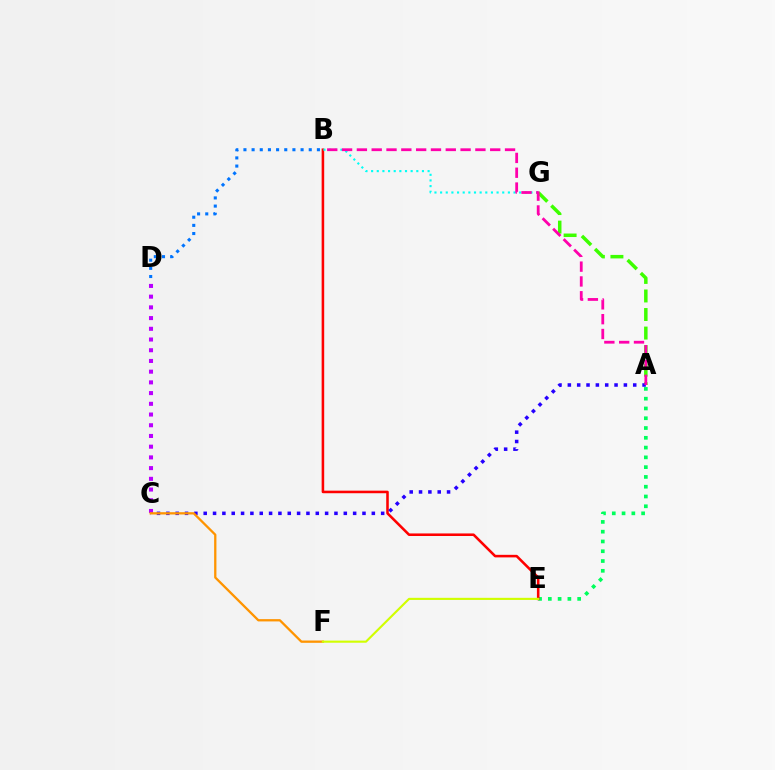{('A', 'E'): [{'color': '#00ff5c', 'line_style': 'dotted', 'thickness': 2.66}], ('A', 'G'): [{'color': '#3dff00', 'line_style': 'dashed', 'thickness': 2.52}], ('B', 'E'): [{'color': '#ff0000', 'line_style': 'solid', 'thickness': 1.84}], ('A', 'C'): [{'color': '#2500ff', 'line_style': 'dotted', 'thickness': 2.54}], ('B', 'G'): [{'color': '#00fff6', 'line_style': 'dotted', 'thickness': 1.53}], ('A', 'B'): [{'color': '#ff00ac', 'line_style': 'dashed', 'thickness': 2.01}], ('C', 'D'): [{'color': '#b900ff', 'line_style': 'dotted', 'thickness': 2.91}], ('C', 'F'): [{'color': '#ff9400', 'line_style': 'solid', 'thickness': 1.65}], ('E', 'F'): [{'color': '#d1ff00', 'line_style': 'solid', 'thickness': 1.53}], ('B', 'D'): [{'color': '#0074ff', 'line_style': 'dotted', 'thickness': 2.22}]}